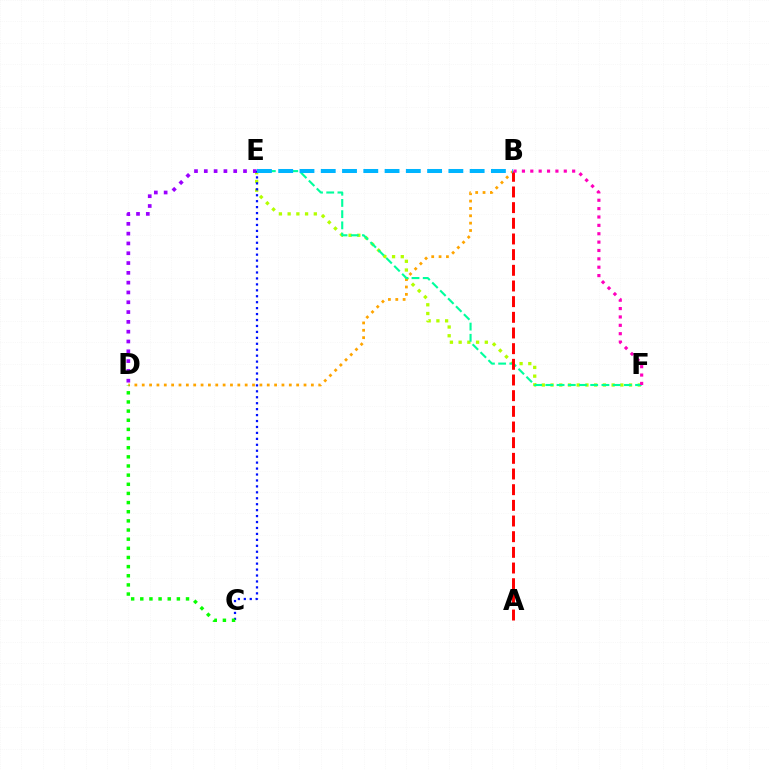{('E', 'F'): [{'color': '#b3ff00', 'line_style': 'dotted', 'thickness': 2.37}, {'color': '#00ff9d', 'line_style': 'dashed', 'thickness': 1.52}], ('B', 'D'): [{'color': '#ffa500', 'line_style': 'dotted', 'thickness': 2.0}], ('A', 'B'): [{'color': '#ff0000', 'line_style': 'dashed', 'thickness': 2.13}], ('D', 'E'): [{'color': '#9b00ff', 'line_style': 'dotted', 'thickness': 2.66}], ('C', 'E'): [{'color': '#0010ff', 'line_style': 'dotted', 'thickness': 1.61}], ('C', 'D'): [{'color': '#08ff00', 'line_style': 'dotted', 'thickness': 2.49}], ('B', 'F'): [{'color': '#ff00bd', 'line_style': 'dotted', 'thickness': 2.27}], ('B', 'E'): [{'color': '#00b5ff', 'line_style': 'dashed', 'thickness': 2.89}]}